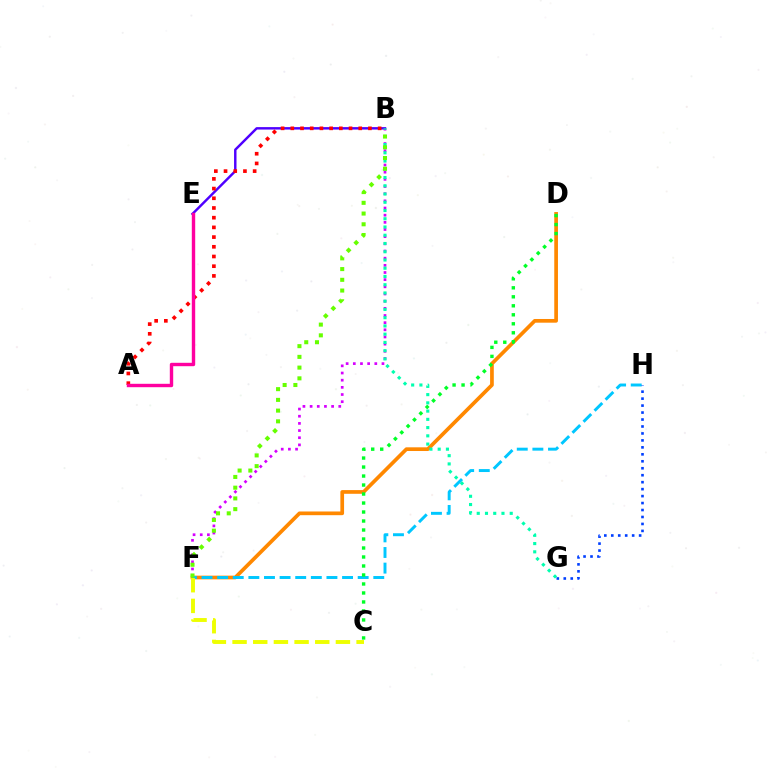{('B', 'F'): [{'color': '#d600ff', 'line_style': 'dotted', 'thickness': 1.95}, {'color': '#66ff00', 'line_style': 'dotted', 'thickness': 2.92}], ('D', 'F'): [{'color': '#ff8800', 'line_style': 'solid', 'thickness': 2.66}], ('F', 'H'): [{'color': '#00c7ff', 'line_style': 'dashed', 'thickness': 2.12}], ('C', 'D'): [{'color': '#00ff27', 'line_style': 'dotted', 'thickness': 2.44}], ('B', 'E'): [{'color': '#4f00ff', 'line_style': 'solid', 'thickness': 1.76}], ('B', 'G'): [{'color': '#00ffaf', 'line_style': 'dotted', 'thickness': 2.24}], ('C', 'F'): [{'color': '#eeff00', 'line_style': 'dashed', 'thickness': 2.81}], ('G', 'H'): [{'color': '#003fff', 'line_style': 'dotted', 'thickness': 1.89}], ('A', 'B'): [{'color': '#ff0000', 'line_style': 'dotted', 'thickness': 2.64}], ('A', 'E'): [{'color': '#ff00a0', 'line_style': 'solid', 'thickness': 2.45}]}